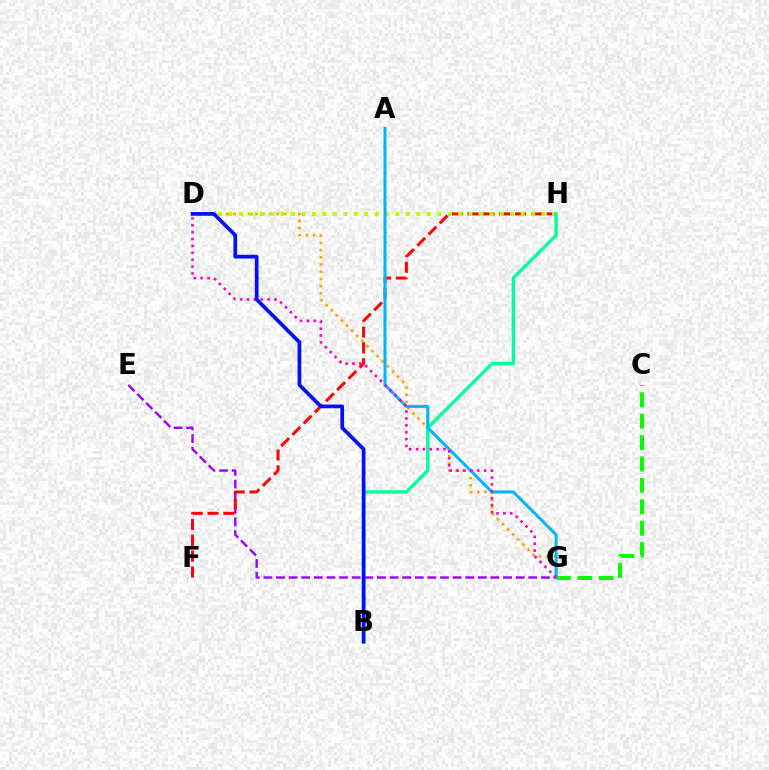{('C', 'G'): [{'color': '#08ff00', 'line_style': 'dashed', 'thickness': 2.91}], ('E', 'G'): [{'color': '#9b00ff', 'line_style': 'dashed', 'thickness': 1.71}], ('D', 'G'): [{'color': '#ffa500', 'line_style': 'dotted', 'thickness': 1.96}, {'color': '#ff00bd', 'line_style': 'dotted', 'thickness': 1.87}], ('F', 'H'): [{'color': '#ff0000', 'line_style': 'dashed', 'thickness': 2.15}], ('D', 'H'): [{'color': '#b3ff00', 'line_style': 'dotted', 'thickness': 2.84}], ('B', 'H'): [{'color': '#00ff9d', 'line_style': 'solid', 'thickness': 2.42}], ('A', 'G'): [{'color': '#00b5ff', 'line_style': 'solid', 'thickness': 2.18}], ('B', 'D'): [{'color': '#0010ff', 'line_style': 'solid', 'thickness': 2.67}]}